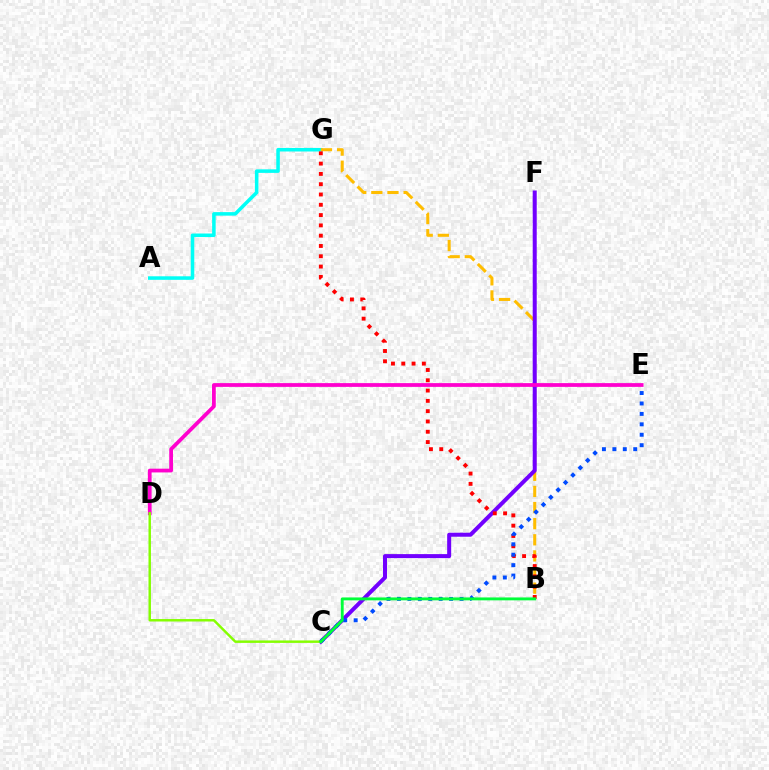{('A', 'G'): [{'color': '#00fff6', 'line_style': 'solid', 'thickness': 2.55}], ('B', 'G'): [{'color': '#ffbd00', 'line_style': 'dashed', 'thickness': 2.19}, {'color': '#ff0000', 'line_style': 'dotted', 'thickness': 2.8}], ('C', 'F'): [{'color': '#7200ff', 'line_style': 'solid', 'thickness': 2.89}], ('C', 'E'): [{'color': '#004bff', 'line_style': 'dotted', 'thickness': 2.83}], ('D', 'E'): [{'color': '#ff00cf', 'line_style': 'solid', 'thickness': 2.7}], ('C', 'D'): [{'color': '#84ff00', 'line_style': 'solid', 'thickness': 1.77}], ('B', 'C'): [{'color': '#00ff39', 'line_style': 'solid', 'thickness': 2.09}]}